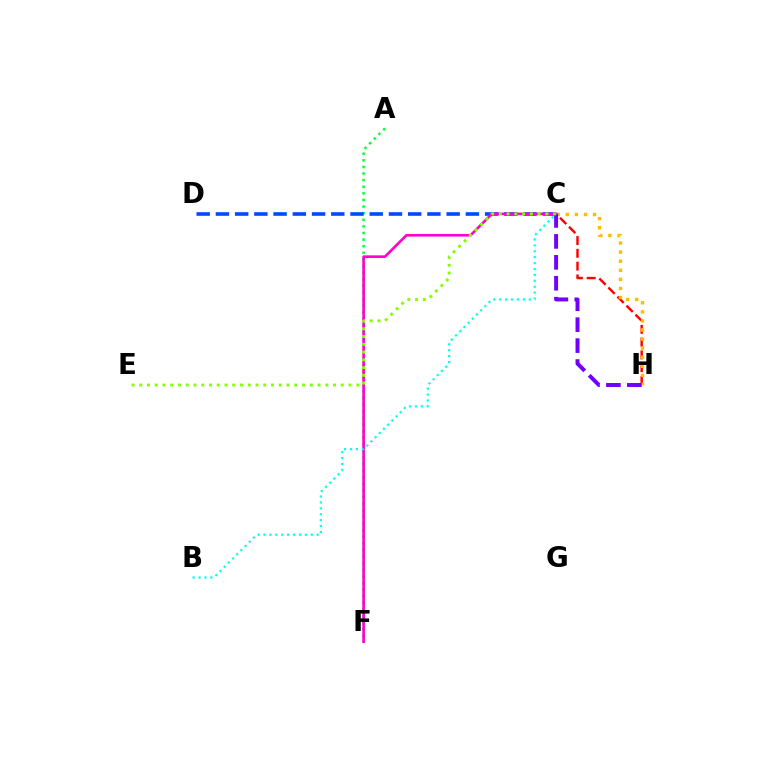{('A', 'F'): [{'color': '#00ff39', 'line_style': 'dotted', 'thickness': 1.79}], ('C', 'H'): [{'color': '#ff0000', 'line_style': 'dashed', 'thickness': 1.74}, {'color': '#ffbd00', 'line_style': 'dotted', 'thickness': 2.47}, {'color': '#7200ff', 'line_style': 'dashed', 'thickness': 2.84}], ('C', 'D'): [{'color': '#004bff', 'line_style': 'dashed', 'thickness': 2.61}], ('C', 'F'): [{'color': '#ff00cf', 'line_style': 'solid', 'thickness': 1.9}], ('B', 'C'): [{'color': '#00fff6', 'line_style': 'dotted', 'thickness': 1.61}], ('C', 'E'): [{'color': '#84ff00', 'line_style': 'dotted', 'thickness': 2.11}]}